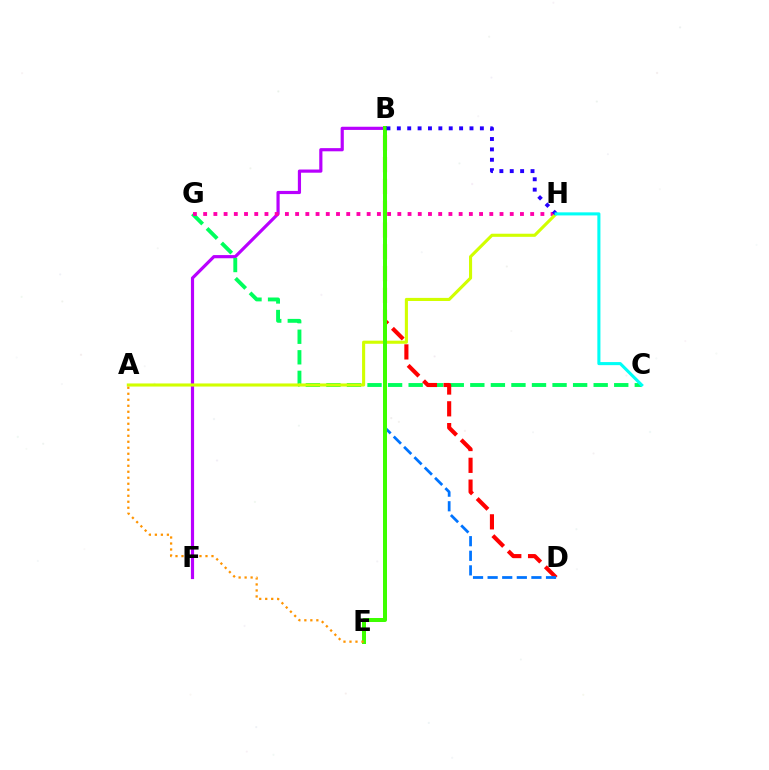{('B', 'F'): [{'color': '#b900ff', 'line_style': 'solid', 'thickness': 2.29}], ('C', 'G'): [{'color': '#00ff5c', 'line_style': 'dashed', 'thickness': 2.79}], ('B', 'D'): [{'color': '#ff0000', 'line_style': 'dashed', 'thickness': 2.96}, {'color': '#0074ff', 'line_style': 'dashed', 'thickness': 1.98}], ('G', 'H'): [{'color': '#ff00ac', 'line_style': 'dotted', 'thickness': 2.78}], ('A', 'H'): [{'color': '#d1ff00', 'line_style': 'solid', 'thickness': 2.23}], ('B', 'E'): [{'color': '#3dff00', 'line_style': 'solid', 'thickness': 2.88}], ('A', 'E'): [{'color': '#ff9400', 'line_style': 'dotted', 'thickness': 1.63}], ('B', 'H'): [{'color': '#2500ff', 'line_style': 'dotted', 'thickness': 2.82}], ('C', 'H'): [{'color': '#00fff6', 'line_style': 'solid', 'thickness': 2.22}]}